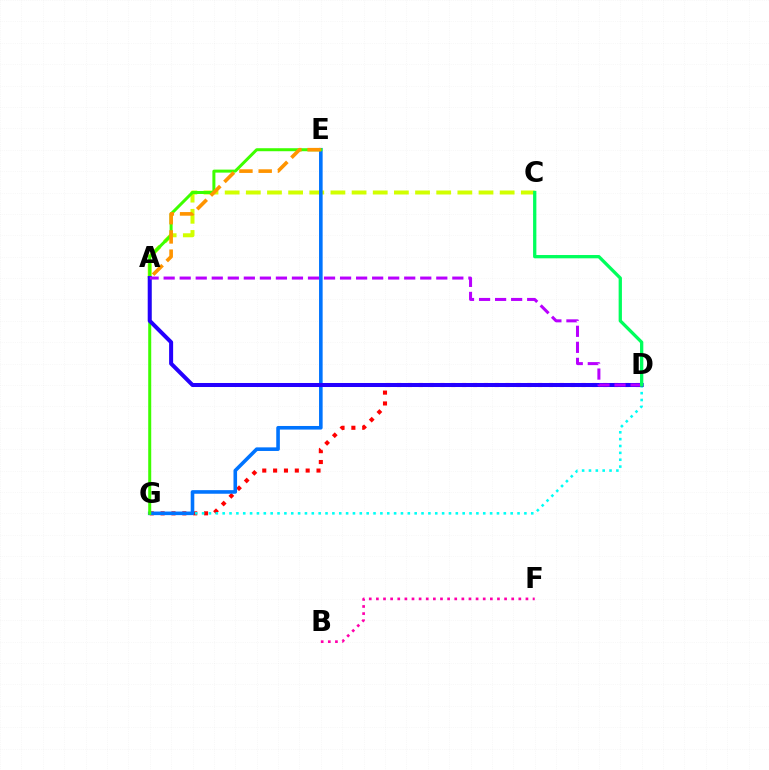{('B', 'F'): [{'color': '#ff00ac', 'line_style': 'dotted', 'thickness': 1.93}], ('D', 'G'): [{'color': '#ff0000', 'line_style': 'dotted', 'thickness': 2.95}, {'color': '#00fff6', 'line_style': 'dotted', 'thickness': 1.86}], ('A', 'C'): [{'color': '#d1ff00', 'line_style': 'dashed', 'thickness': 2.87}], ('E', 'G'): [{'color': '#0074ff', 'line_style': 'solid', 'thickness': 2.59}, {'color': '#3dff00', 'line_style': 'solid', 'thickness': 2.16}], ('A', 'D'): [{'color': '#2500ff', 'line_style': 'solid', 'thickness': 2.89}, {'color': '#b900ff', 'line_style': 'dashed', 'thickness': 2.18}], ('C', 'D'): [{'color': '#00ff5c', 'line_style': 'solid', 'thickness': 2.37}], ('A', 'E'): [{'color': '#ff9400', 'line_style': 'dashed', 'thickness': 2.62}]}